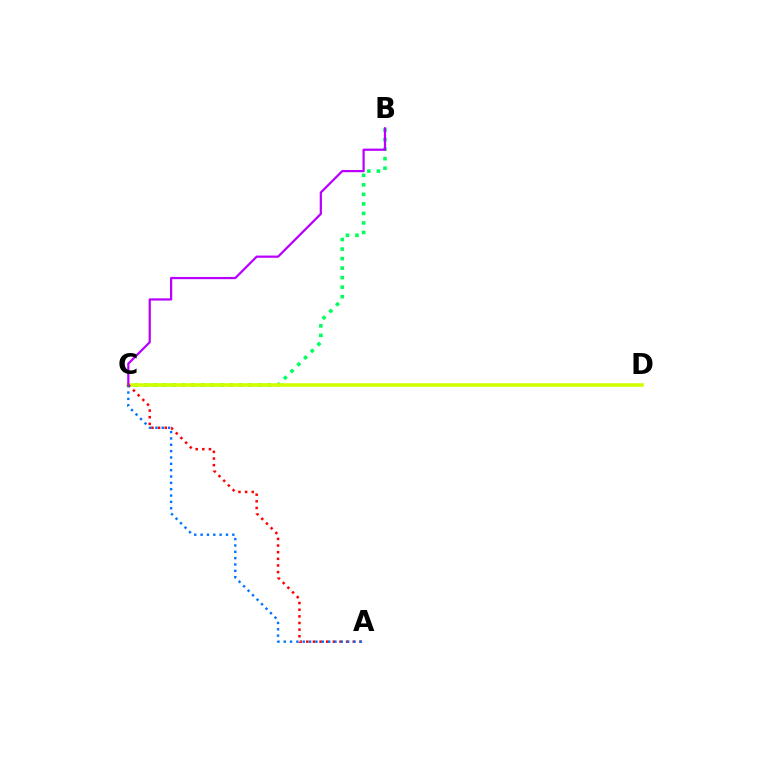{('B', 'C'): [{'color': '#00ff5c', 'line_style': 'dotted', 'thickness': 2.59}, {'color': '#b900ff', 'line_style': 'solid', 'thickness': 1.6}], ('C', 'D'): [{'color': '#d1ff00', 'line_style': 'solid', 'thickness': 2.57}], ('A', 'C'): [{'color': '#ff0000', 'line_style': 'dotted', 'thickness': 1.8}, {'color': '#0074ff', 'line_style': 'dotted', 'thickness': 1.72}]}